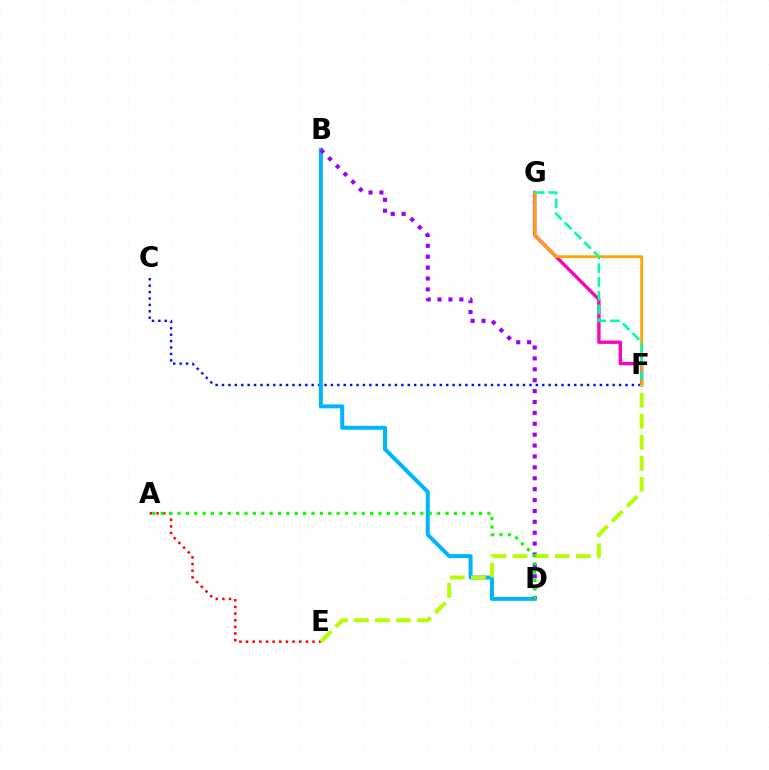{('C', 'F'): [{'color': '#0010ff', 'line_style': 'dotted', 'thickness': 1.74}], ('B', 'D'): [{'color': '#00b5ff', 'line_style': 'solid', 'thickness': 2.86}, {'color': '#9b00ff', 'line_style': 'dotted', 'thickness': 2.96}], ('A', 'E'): [{'color': '#ff0000', 'line_style': 'dotted', 'thickness': 1.81}], ('F', 'G'): [{'color': '#ff00bd', 'line_style': 'solid', 'thickness': 2.41}, {'color': '#ffa500', 'line_style': 'solid', 'thickness': 2.01}, {'color': '#00ff9d', 'line_style': 'dashed', 'thickness': 1.87}], ('E', 'F'): [{'color': '#b3ff00', 'line_style': 'dashed', 'thickness': 2.86}], ('A', 'D'): [{'color': '#08ff00', 'line_style': 'dotted', 'thickness': 2.28}]}